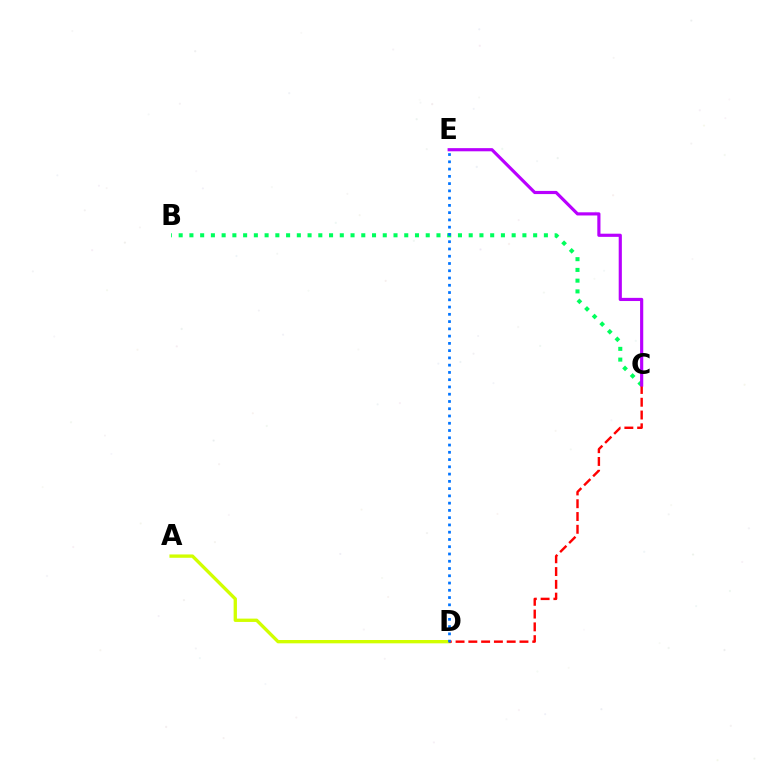{('A', 'D'): [{'color': '#d1ff00', 'line_style': 'solid', 'thickness': 2.4}], ('B', 'C'): [{'color': '#00ff5c', 'line_style': 'dotted', 'thickness': 2.92}], ('C', 'D'): [{'color': '#ff0000', 'line_style': 'dashed', 'thickness': 1.74}], ('D', 'E'): [{'color': '#0074ff', 'line_style': 'dotted', 'thickness': 1.97}], ('C', 'E'): [{'color': '#b900ff', 'line_style': 'solid', 'thickness': 2.28}]}